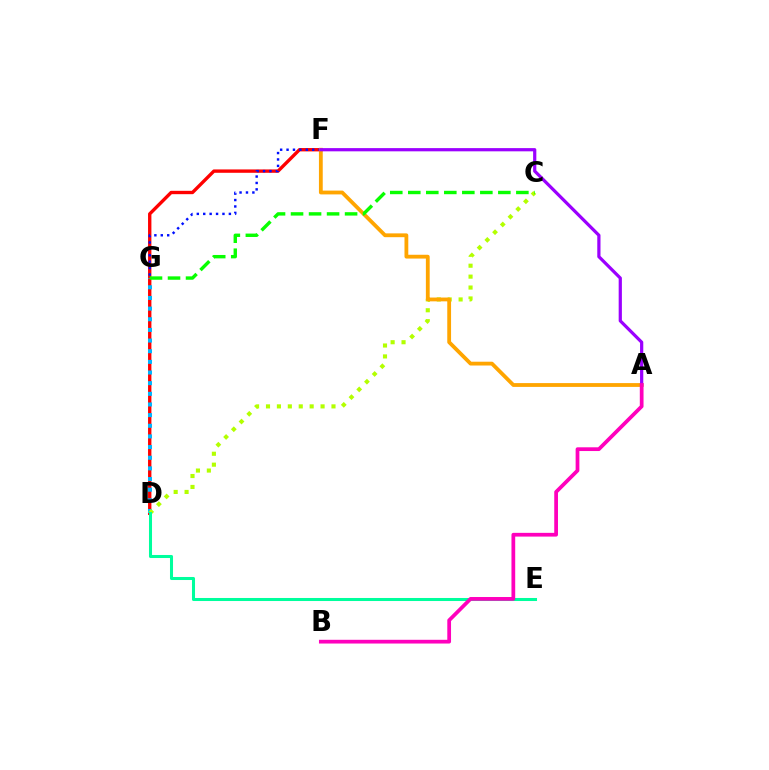{('D', 'F'): [{'color': '#ff0000', 'line_style': 'solid', 'thickness': 2.42}], ('D', 'G'): [{'color': '#00b5ff', 'line_style': 'dotted', 'thickness': 2.89}], ('C', 'D'): [{'color': '#b3ff00', 'line_style': 'dotted', 'thickness': 2.97}], ('F', 'G'): [{'color': '#0010ff', 'line_style': 'dotted', 'thickness': 1.74}], ('A', 'F'): [{'color': '#ffa500', 'line_style': 'solid', 'thickness': 2.74}, {'color': '#9b00ff', 'line_style': 'solid', 'thickness': 2.31}], ('C', 'G'): [{'color': '#08ff00', 'line_style': 'dashed', 'thickness': 2.45}], ('D', 'E'): [{'color': '#00ff9d', 'line_style': 'solid', 'thickness': 2.19}], ('A', 'B'): [{'color': '#ff00bd', 'line_style': 'solid', 'thickness': 2.69}]}